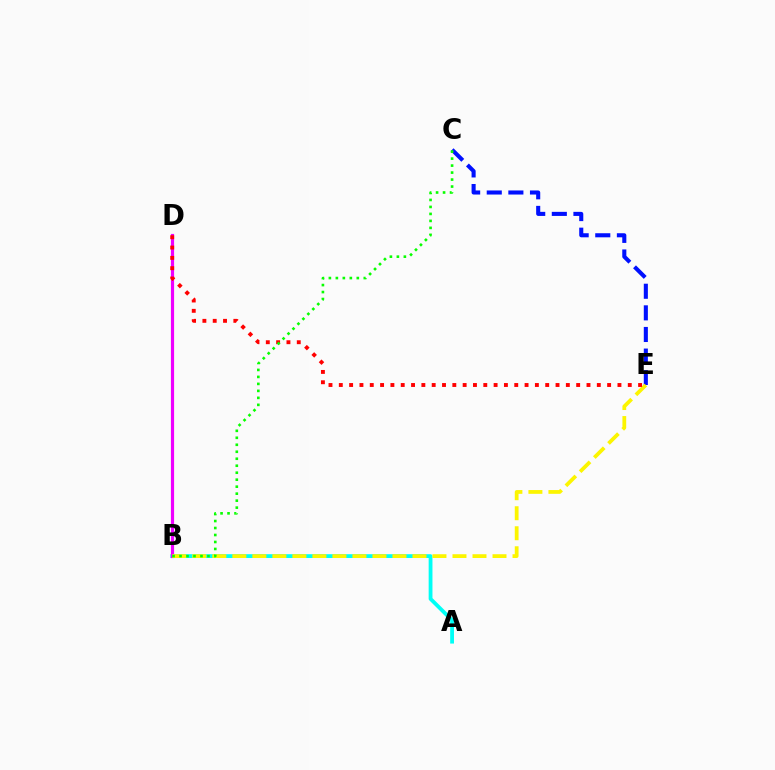{('C', 'E'): [{'color': '#0010ff', 'line_style': 'dashed', 'thickness': 2.94}], ('A', 'B'): [{'color': '#00fff6', 'line_style': 'solid', 'thickness': 2.74}], ('B', 'D'): [{'color': '#ee00ff', 'line_style': 'solid', 'thickness': 2.29}], ('B', 'E'): [{'color': '#fcf500', 'line_style': 'dashed', 'thickness': 2.72}], ('D', 'E'): [{'color': '#ff0000', 'line_style': 'dotted', 'thickness': 2.8}], ('B', 'C'): [{'color': '#08ff00', 'line_style': 'dotted', 'thickness': 1.9}]}